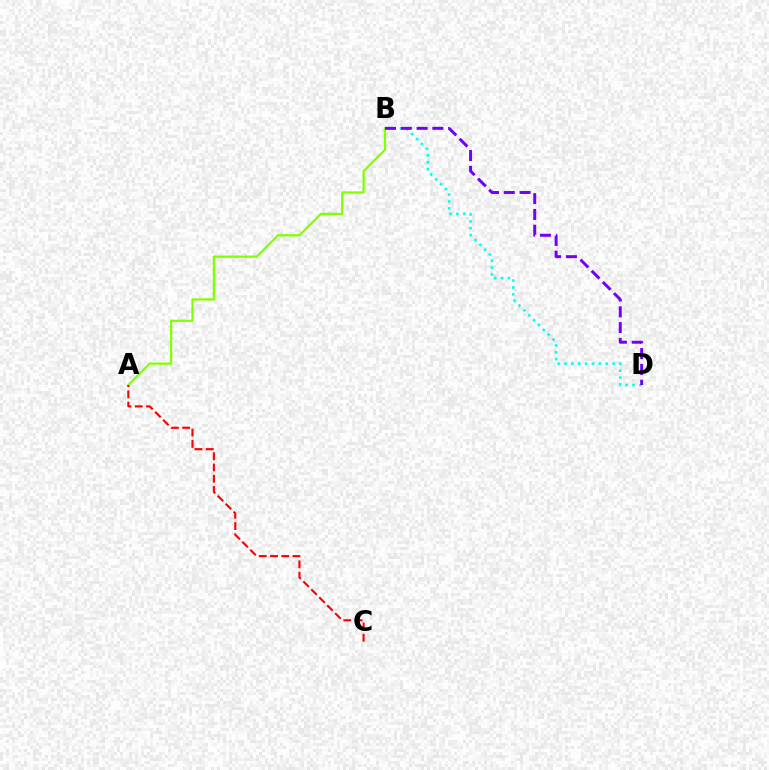{('A', 'B'): [{'color': '#84ff00', 'line_style': 'solid', 'thickness': 1.62}], ('B', 'D'): [{'color': '#00fff6', 'line_style': 'dotted', 'thickness': 1.87}, {'color': '#7200ff', 'line_style': 'dashed', 'thickness': 2.14}], ('A', 'C'): [{'color': '#ff0000', 'line_style': 'dashed', 'thickness': 1.53}]}